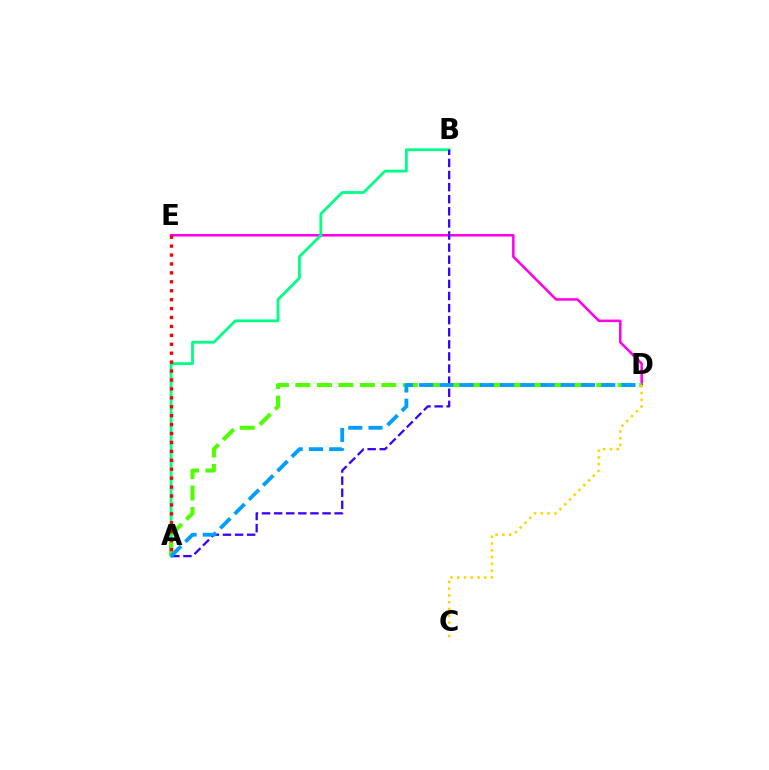{('D', 'E'): [{'color': '#ff00ed', 'line_style': 'solid', 'thickness': 1.83}], ('A', 'B'): [{'color': '#00ff86', 'line_style': 'solid', 'thickness': 2.01}, {'color': '#3700ff', 'line_style': 'dashed', 'thickness': 1.64}], ('A', 'D'): [{'color': '#4fff00', 'line_style': 'dashed', 'thickness': 2.92}, {'color': '#009eff', 'line_style': 'dashed', 'thickness': 2.75}], ('A', 'E'): [{'color': '#ff0000', 'line_style': 'dotted', 'thickness': 2.42}], ('C', 'D'): [{'color': '#ffd500', 'line_style': 'dotted', 'thickness': 1.84}]}